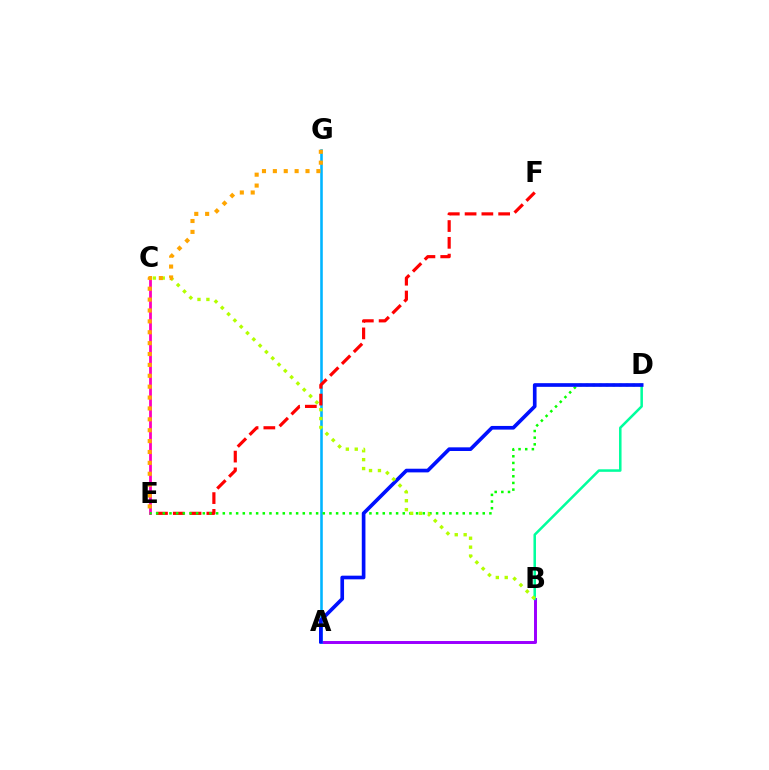{('A', 'B'): [{'color': '#9b00ff', 'line_style': 'solid', 'thickness': 2.14}], ('A', 'G'): [{'color': '#00b5ff', 'line_style': 'solid', 'thickness': 1.86}], ('E', 'F'): [{'color': '#ff0000', 'line_style': 'dashed', 'thickness': 2.28}], ('B', 'D'): [{'color': '#00ff9d', 'line_style': 'solid', 'thickness': 1.82}], ('C', 'E'): [{'color': '#ff00bd', 'line_style': 'solid', 'thickness': 2.01}], ('D', 'E'): [{'color': '#08ff00', 'line_style': 'dotted', 'thickness': 1.81}], ('A', 'D'): [{'color': '#0010ff', 'line_style': 'solid', 'thickness': 2.64}], ('B', 'C'): [{'color': '#b3ff00', 'line_style': 'dotted', 'thickness': 2.42}], ('E', 'G'): [{'color': '#ffa500', 'line_style': 'dotted', 'thickness': 2.96}]}